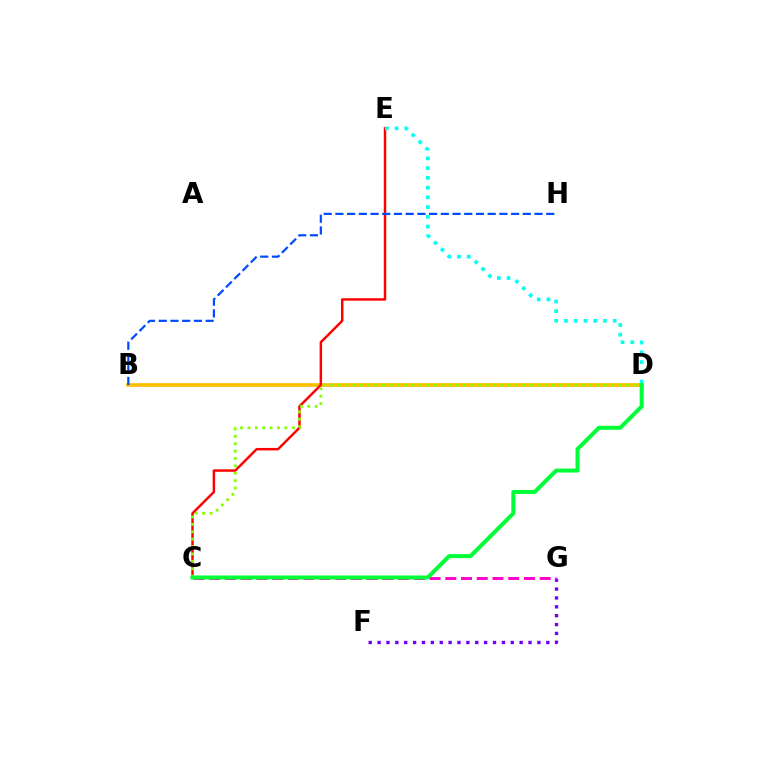{('F', 'G'): [{'color': '#7200ff', 'line_style': 'dotted', 'thickness': 2.41}], ('B', 'D'): [{'color': '#ffbd00', 'line_style': 'solid', 'thickness': 2.64}], ('C', 'G'): [{'color': '#ff00cf', 'line_style': 'dashed', 'thickness': 2.14}], ('C', 'E'): [{'color': '#ff0000', 'line_style': 'solid', 'thickness': 1.77}], ('D', 'E'): [{'color': '#00fff6', 'line_style': 'dotted', 'thickness': 2.65}], ('B', 'H'): [{'color': '#004bff', 'line_style': 'dashed', 'thickness': 1.59}], ('C', 'D'): [{'color': '#84ff00', 'line_style': 'dotted', 'thickness': 2.01}, {'color': '#00ff39', 'line_style': 'solid', 'thickness': 2.88}]}